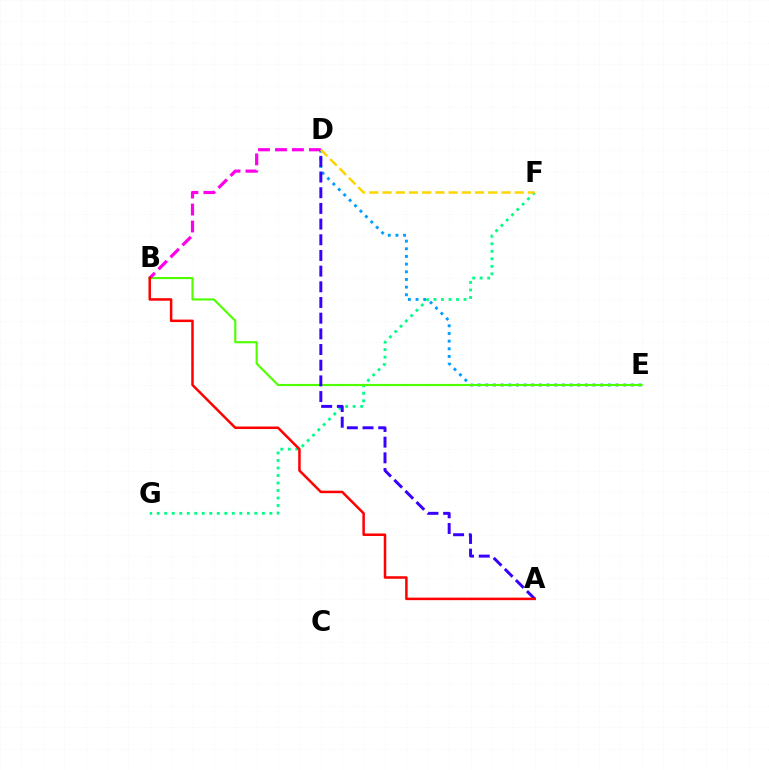{('D', 'E'): [{'color': '#009eff', 'line_style': 'dotted', 'thickness': 2.08}], ('F', 'G'): [{'color': '#00ff86', 'line_style': 'dotted', 'thickness': 2.04}], ('B', 'E'): [{'color': '#4fff00', 'line_style': 'solid', 'thickness': 1.54}], ('B', 'D'): [{'color': '#ff00ed', 'line_style': 'dashed', 'thickness': 2.31}], ('A', 'D'): [{'color': '#3700ff', 'line_style': 'dashed', 'thickness': 2.13}], ('A', 'B'): [{'color': '#ff0000', 'line_style': 'solid', 'thickness': 1.8}], ('D', 'F'): [{'color': '#ffd500', 'line_style': 'dashed', 'thickness': 1.8}]}